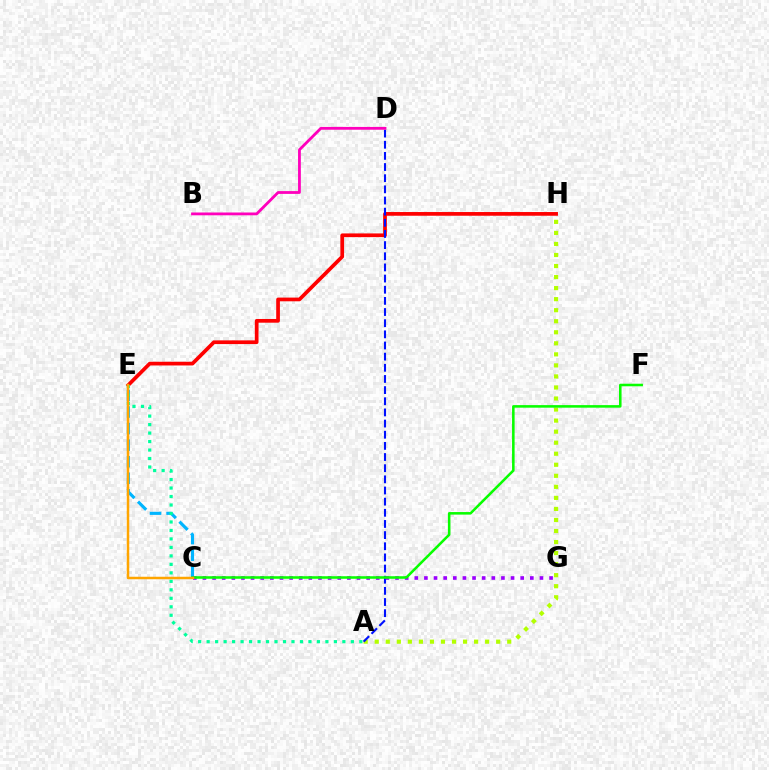{('C', 'E'): [{'color': '#00b5ff', 'line_style': 'dashed', 'thickness': 2.25}, {'color': '#ffa500', 'line_style': 'solid', 'thickness': 1.8}], ('E', 'H'): [{'color': '#ff0000', 'line_style': 'solid', 'thickness': 2.67}], ('A', 'H'): [{'color': '#b3ff00', 'line_style': 'dotted', 'thickness': 3.0}], ('A', 'D'): [{'color': '#0010ff', 'line_style': 'dashed', 'thickness': 1.52}], ('C', 'G'): [{'color': '#9b00ff', 'line_style': 'dotted', 'thickness': 2.62}], ('C', 'F'): [{'color': '#08ff00', 'line_style': 'solid', 'thickness': 1.84}], ('A', 'E'): [{'color': '#00ff9d', 'line_style': 'dotted', 'thickness': 2.3}], ('B', 'D'): [{'color': '#ff00bd', 'line_style': 'solid', 'thickness': 2.01}]}